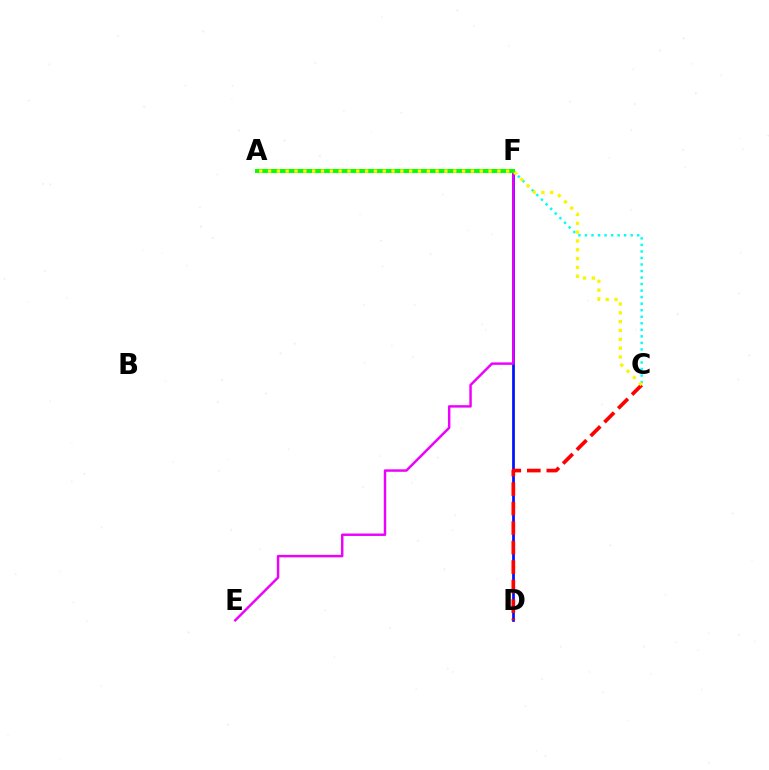{('C', 'F'): [{'color': '#00fff6', 'line_style': 'dotted', 'thickness': 1.77}], ('D', 'F'): [{'color': '#0010ff', 'line_style': 'solid', 'thickness': 1.97}], ('E', 'F'): [{'color': '#ee00ff', 'line_style': 'solid', 'thickness': 1.77}], ('C', 'D'): [{'color': '#ff0000', 'line_style': 'dashed', 'thickness': 2.65}], ('A', 'F'): [{'color': '#08ff00', 'line_style': 'solid', 'thickness': 2.87}], ('A', 'C'): [{'color': '#fcf500', 'line_style': 'dotted', 'thickness': 2.4}]}